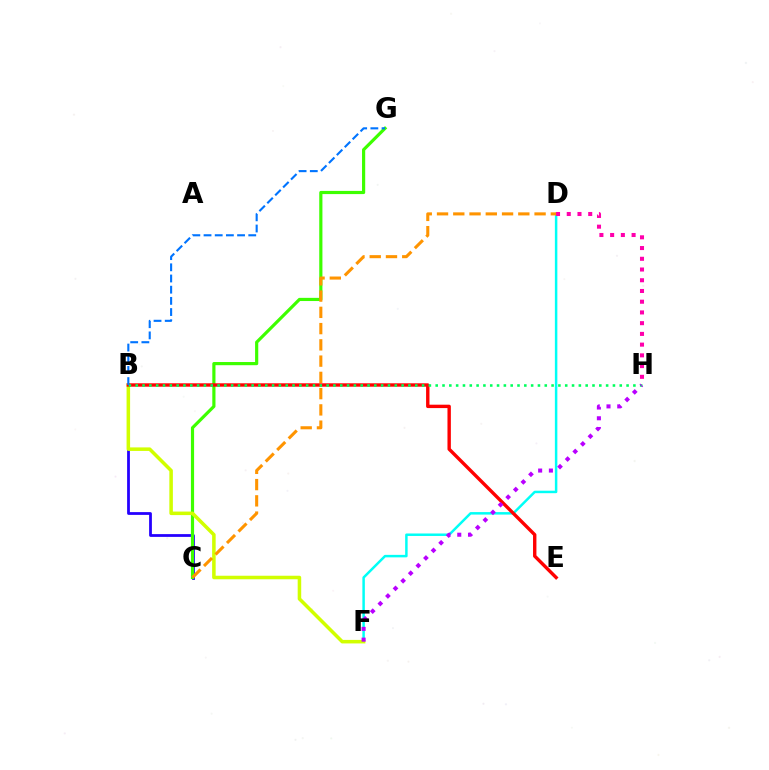{('D', 'F'): [{'color': '#00fff6', 'line_style': 'solid', 'thickness': 1.79}], ('B', 'C'): [{'color': '#2500ff', 'line_style': 'solid', 'thickness': 2.0}], ('C', 'G'): [{'color': '#3dff00', 'line_style': 'solid', 'thickness': 2.29}], ('B', 'F'): [{'color': '#d1ff00', 'line_style': 'solid', 'thickness': 2.54}], ('B', 'E'): [{'color': '#ff0000', 'line_style': 'solid', 'thickness': 2.44}], ('B', 'H'): [{'color': '#00ff5c', 'line_style': 'dotted', 'thickness': 1.85}], ('B', 'G'): [{'color': '#0074ff', 'line_style': 'dashed', 'thickness': 1.52}], ('D', 'H'): [{'color': '#ff00ac', 'line_style': 'dotted', 'thickness': 2.92}], ('F', 'H'): [{'color': '#b900ff', 'line_style': 'dotted', 'thickness': 2.92}], ('C', 'D'): [{'color': '#ff9400', 'line_style': 'dashed', 'thickness': 2.21}]}